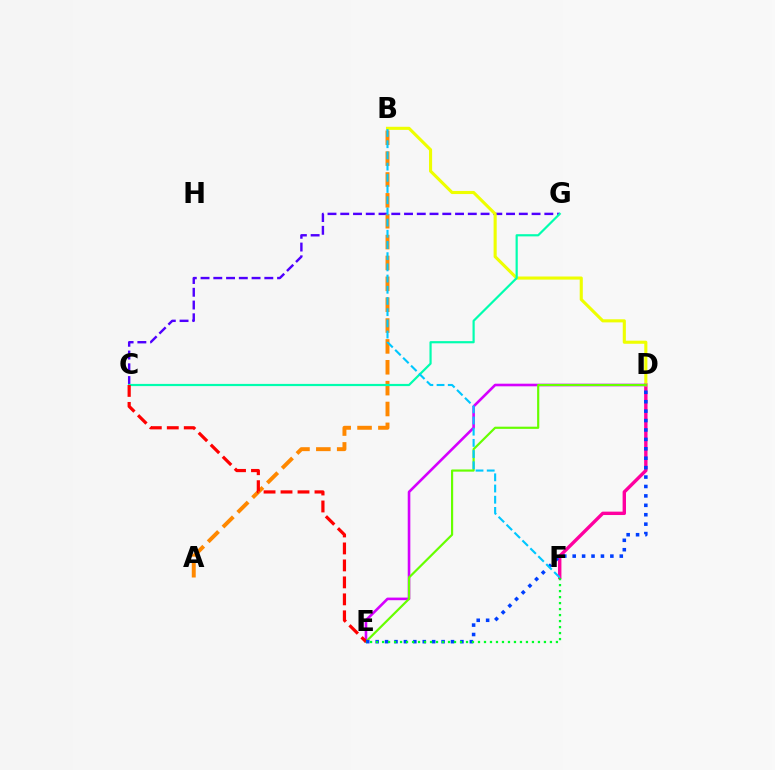{('C', 'G'): [{'color': '#4f00ff', 'line_style': 'dashed', 'thickness': 1.73}, {'color': '#00ffaf', 'line_style': 'solid', 'thickness': 1.58}], ('D', 'F'): [{'color': '#ff00a0', 'line_style': 'solid', 'thickness': 2.44}], ('B', 'D'): [{'color': '#eeff00', 'line_style': 'solid', 'thickness': 2.23}], ('D', 'E'): [{'color': '#d600ff', 'line_style': 'solid', 'thickness': 1.88}, {'color': '#66ff00', 'line_style': 'solid', 'thickness': 1.57}, {'color': '#003fff', 'line_style': 'dotted', 'thickness': 2.56}], ('A', 'B'): [{'color': '#ff8800', 'line_style': 'dashed', 'thickness': 2.83}], ('C', 'E'): [{'color': '#ff0000', 'line_style': 'dashed', 'thickness': 2.31}], ('B', 'F'): [{'color': '#00c7ff', 'line_style': 'dashed', 'thickness': 1.52}], ('E', 'F'): [{'color': '#00ff27', 'line_style': 'dotted', 'thickness': 1.63}]}